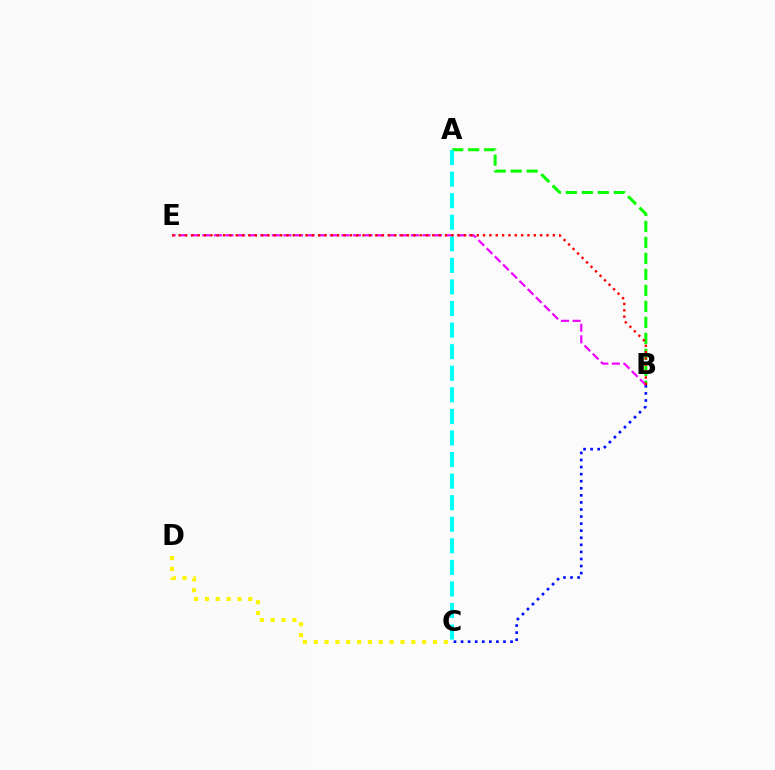{('C', 'D'): [{'color': '#fcf500', 'line_style': 'dotted', 'thickness': 2.95}], ('A', 'B'): [{'color': '#08ff00', 'line_style': 'dashed', 'thickness': 2.17}], ('B', 'C'): [{'color': '#0010ff', 'line_style': 'dotted', 'thickness': 1.92}], ('B', 'E'): [{'color': '#ee00ff', 'line_style': 'dashed', 'thickness': 1.57}, {'color': '#ff0000', 'line_style': 'dotted', 'thickness': 1.72}], ('A', 'C'): [{'color': '#00fff6', 'line_style': 'dashed', 'thickness': 2.93}]}